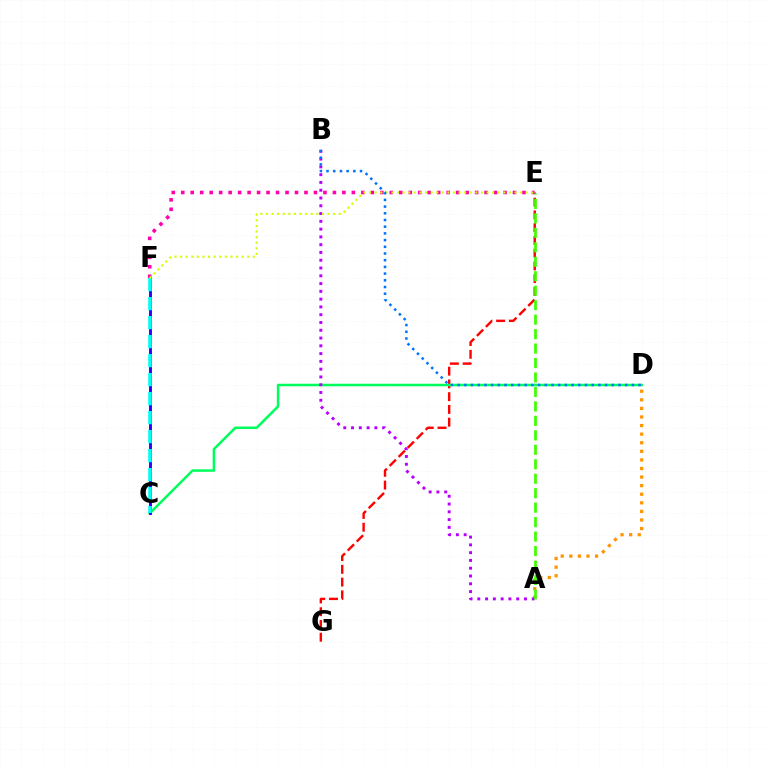{('E', 'G'): [{'color': '#ff0000', 'line_style': 'dashed', 'thickness': 1.73}], ('C', 'D'): [{'color': '#00ff5c', 'line_style': 'solid', 'thickness': 1.81}], ('A', 'D'): [{'color': '#ff9400', 'line_style': 'dotted', 'thickness': 2.33}], ('C', 'F'): [{'color': '#2500ff', 'line_style': 'solid', 'thickness': 2.07}, {'color': '#00fff6', 'line_style': 'dashed', 'thickness': 2.58}], ('E', 'F'): [{'color': '#ff00ac', 'line_style': 'dotted', 'thickness': 2.58}, {'color': '#d1ff00', 'line_style': 'dotted', 'thickness': 1.52}], ('A', 'B'): [{'color': '#b900ff', 'line_style': 'dotted', 'thickness': 2.11}], ('A', 'E'): [{'color': '#3dff00', 'line_style': 'dashed', 'thickness': 1.96}], ('B', 'D'): [{'color': '#0074ff', 'line_style': 'dotted', 'thickness': 1.82}]}